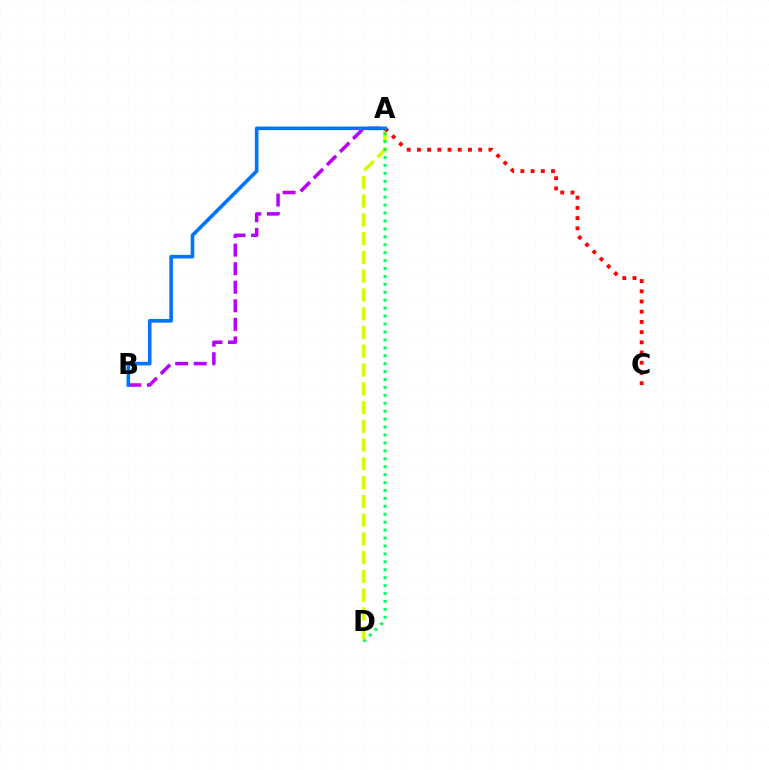{('A', 'D'): [{'color': '#d1ff00', 'line_style': 'dashed', 'thickness': 2.55}, {'color': '#00ff5c', 'line_style': 'dotted', 'thickness': 2.15}], ('A', 'B'): [{'color': '#b900ff', 'line_style': 'dashed', 'thickness': 2.52}, {'color': '#0074ff', 'line_style': 'solid', 'thickness': 2.6}], ('A', 'C'): [{'color': '#ff0000', 'line_style': 'dotted', 'thickness': 2.77}]}